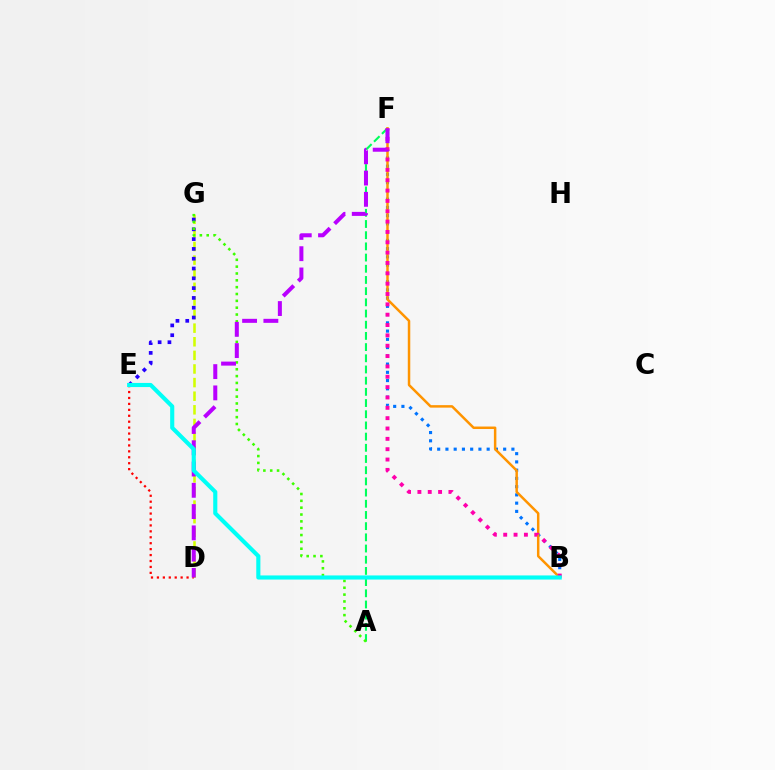{('A', 'F'): [{'color': '#00ff5c', 'line_style': 'dashed', 'thickness': 1.52}], ('D', 'G'): [{'color': '#d1ff00', 'line_style': 'dashed', 'thickness': 1.85}], ('B', 'F'): [{'color': '#0074ff', 'line_style': 'dotted', 'thickness': 2.24}, {'color': '#ff9400', 'line_style': 'solid', 'thickness': 1.79}, {'color': '#ff00ac', 'line_style': 'dotted', 'thickness': 2.81}], ('E', 'G'): [{'color': '#2500ff', 'line_style': 'dotted', 'thickness': 2.66}], ('D', 'E'): [{'color': '#ff0000', 'line_style': 'dotted', 'thickness': 1.61}], ('A', 'G'): [{'color': '#3dff00', 'line_style': 'dotted', 'thickness': 1.86}], ('D', 'F'): [{'color': '#b900ff', 'line_style': 'dashed', 'thickness': 2.89}], ('B', 'E'): [{'color': '#00fff6', 'line_style': 'solid', 'thickness': 2.96}]}